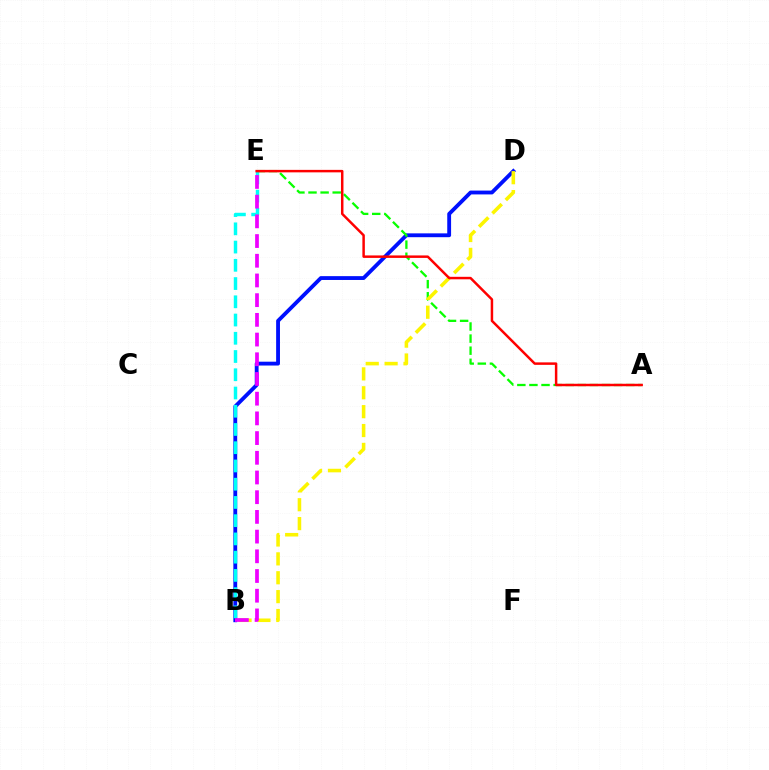{('B', 'D'): [{'color': '#0010ff', 'line_style': 'solid', 'thickness': 2.76}, {'color': '#fcf500', 'line_style': 'dashed', 'thickness': 2.57}], ('A', 'E'): [{'color': '#08ff00', 'line_style': 'dashed', 'thickness': 1.64}, {'color': '#ff0000', 'line_style': 'solid', 'thickness': 1.79}], ('B', 'E'): [{'color': '#00fff6', 'line_style': 'dashed', 'thickness': 2.48}, {'color': '#ee00ff', 'line_style': 'dashed', 'thickness': 2.68}]}